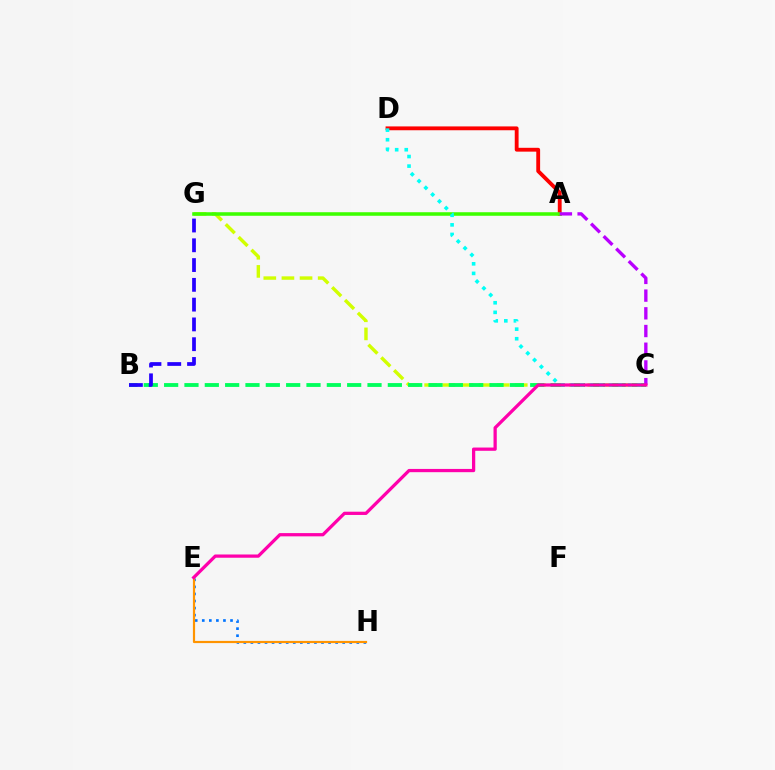{('A', 'D'): [{'color': '#ff0000', 'line_style': 'solid', 'thickness': 2.76}], ('C', 'G'): [{'color': '#d1ff00', 'line_style': 'dashed', 'thickness': 2.46}], ('A', 'G'): [{'color': '#3dff00', 'line_style': 'solid', 'thickness': 2.55}], ('B', 'C'): [{'color': '#00ff5c', 'line_style': 'dashed', 'thickness': 2.76}], ('A', 'C'): [{'color': '#b900ff', 'line_style': 'dashed', 'thickness': 2.41}], ('E', 'H'): [{'color': '#0074ff', 'line_style': 'dotted', 'thickness': 1.92}, {'color': '#ff9400', 'line_style': 'solid', 'thickness': 1.58}], ('C', 'D'): [{'color': '#00fff6', 'line_style': 'dotted', 'thickness': 2.6}], ('B', 'G'): [{'color': '#2500ff', 'line_style': 'dashed', 'thickness': 2.69}], ('C', 'E'): [{'color': '#ff00ac', 'line_style': 'solid', 'thickness': 2.34}]}